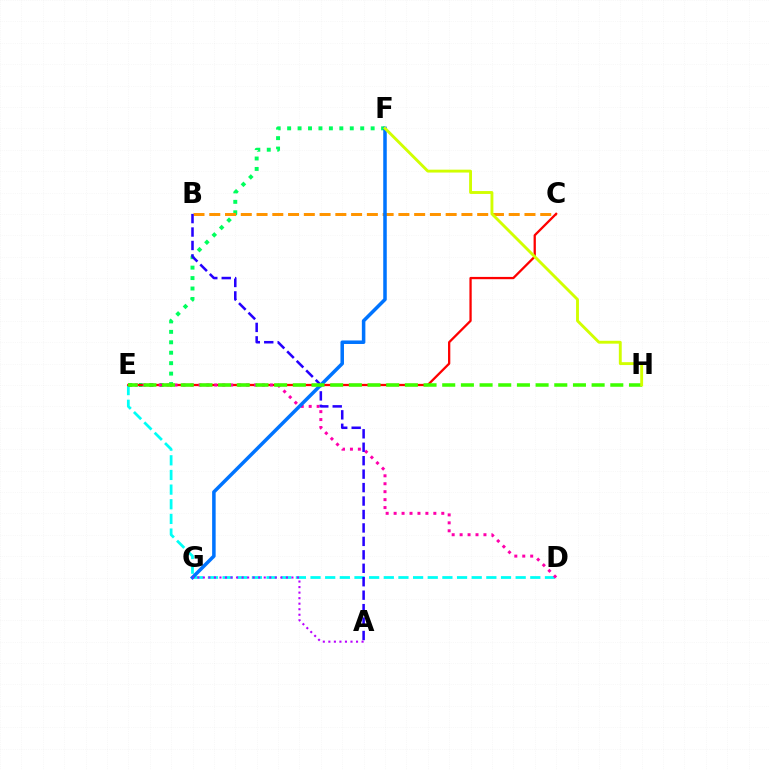{('D', 'E'): [{'color': '#00fff6', 'line_style': 'dashed', 'thickness': 1.99}, {'color': '#ff00ac', 'line_style': 'dotted', 'thickness': 2.16}], ('E', 'F'): [{'color': '#00ff5c', 'line_style': 'dotted', 'thickness': 2.84}], ('B', 'C'): [{'color': '#ff9400', 'line_style': 'dashed', 'thickness': 2.14}], ('C', 'E'): [{'color': '#ff0000', 'line_style': 'solid', 'thickness': 1.65}], ('A', 'B'): [{'color': '#2500ff', 'line_style': 'dashed', 'thickness': 1.83}], ('F', 'G'): [{'color': '#0074ff', 'line_style': 'solid', 'thickness': 2.53}], ('E', 'H'): [{'color': '#3dff00', 'line_style': 'dashed', 'thickness': 2.54}], ('F', 'H'): [{'color': '#d1ff00', 'line_style': 'solid', 'thickness': 2.07}], ('A', 'G'): [{'color': '#b900ff', 'line_style': 'dotted', 'thickness': 1.5}]}